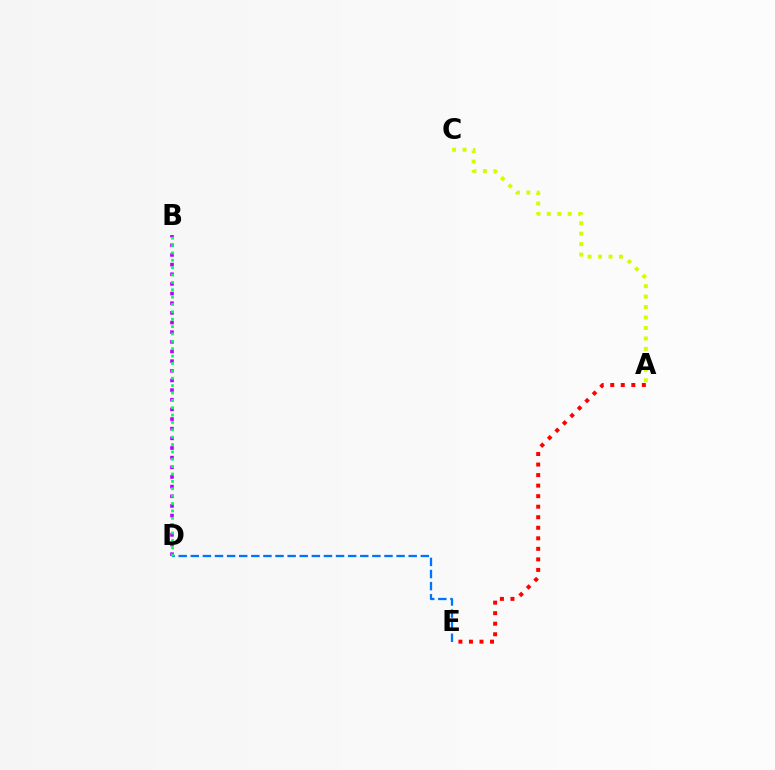{('B', 'D'): [{'color': '#b900ff', 'line_style': 'dotted', 'thickness': 2.62}, {'color': '#00ff5c', 'line_style': 'dotted', 'thickness': 2.0}], ('A', 'E'): [{'color': '#ff0000', 'line_style': 'dotted', 'thickness': 2.86}], ('A', 'C'): [{'color': '#d1ff00', 'line_style': 'dotted', 'thickness': 2.84}], ('D', 'E'): [{'color': '#0074ff', 'line_style': 'dashed', 'thickness': 1.64}]}